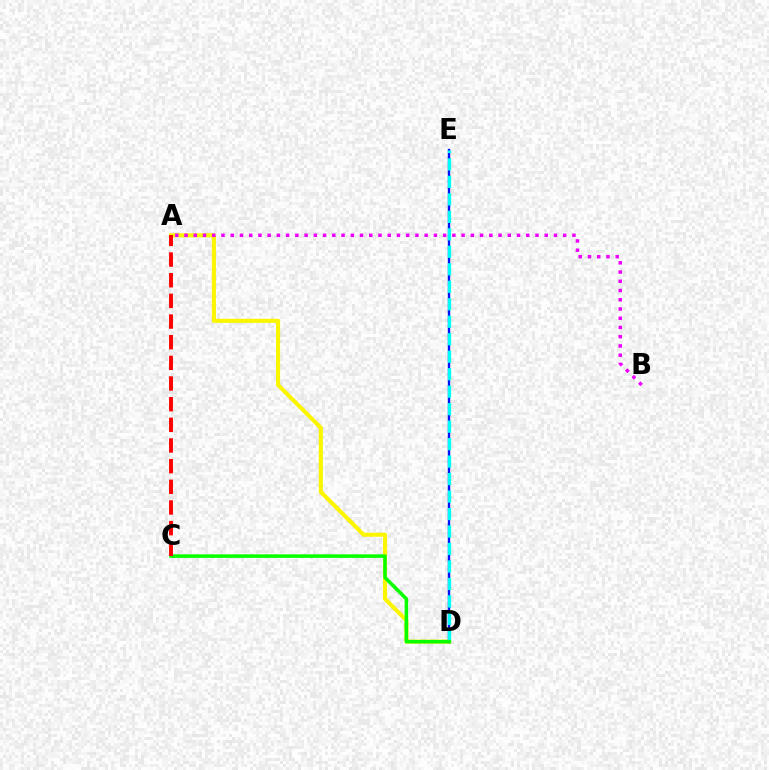{('A', 'D'): [{'color': '#fcf500', 'line_style': 'solid', 'thickness': 2.94}], ('D', 'E'): [{'color': '#0010ff', 'line_style': 'solid', 'thickness': 1.72}, {'color': '#00fff6', 'line_style': 'dashed', 'thickness': 2.37}], ('C', 'D'): [{'color': '#08ff00', 'line_style': 'solid', 'thickness': 2.55}], ('A', 'C'): [{'color': '#ff0000', 'line_style': 'dashed', 'thickness': 2.81}], ('A', 'B'): [{'color': '#ee00ff', 'line_style': 'dotted', 'thickness': 2.51}]}